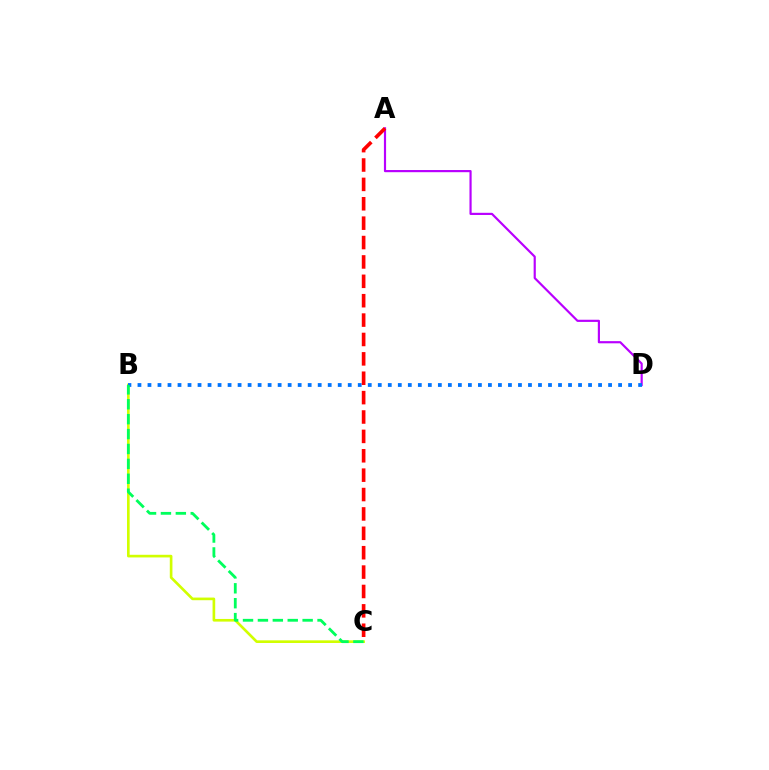{('A', 'D'): [{'color': '#b900ff', 'line_style': 'solid', 'thickness': 1.56}], ('B', 'C'): [{'color': '#d1ff00', 'line_style': 'solid', 'thickness': 1.91}, {'color': '#00ff5c', 'line_style': 'dashed', 'thickness': 2.02}], ('B', 'D'): [{'color': '#0074ff', 'line_style': 'dotted', 'thickness': 2.72}], ('A', 'C'): [{'color': '#ff0000', 'line_style': 'dashed', 'thickness': 2.63}]}